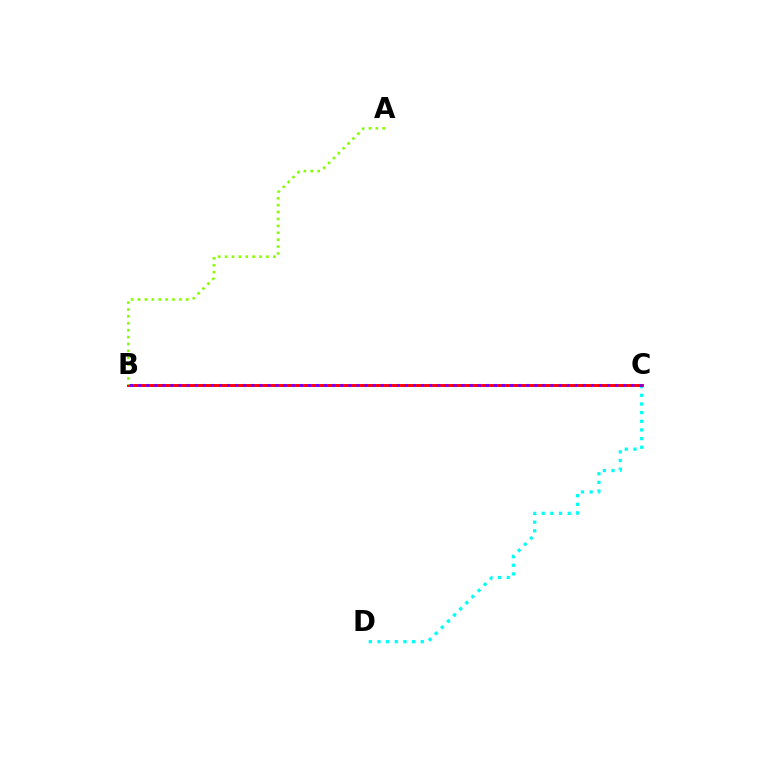{('C', 'D'): [{'color': '#00fff6', 'line_style': 'dotted', 'thickness': 2.35}], ('B', 'C'): [{'color': '#ff0000', 'line_style': 'solid', 'thickness': 2.1}, {'color': '#7200ff', 'line_style': 'dotted', 'thickness': 2.2}], ('A', 'B'): [{'color': '#84ff00', 'line_style': 'dotted', 'thickness': 1.87}]}